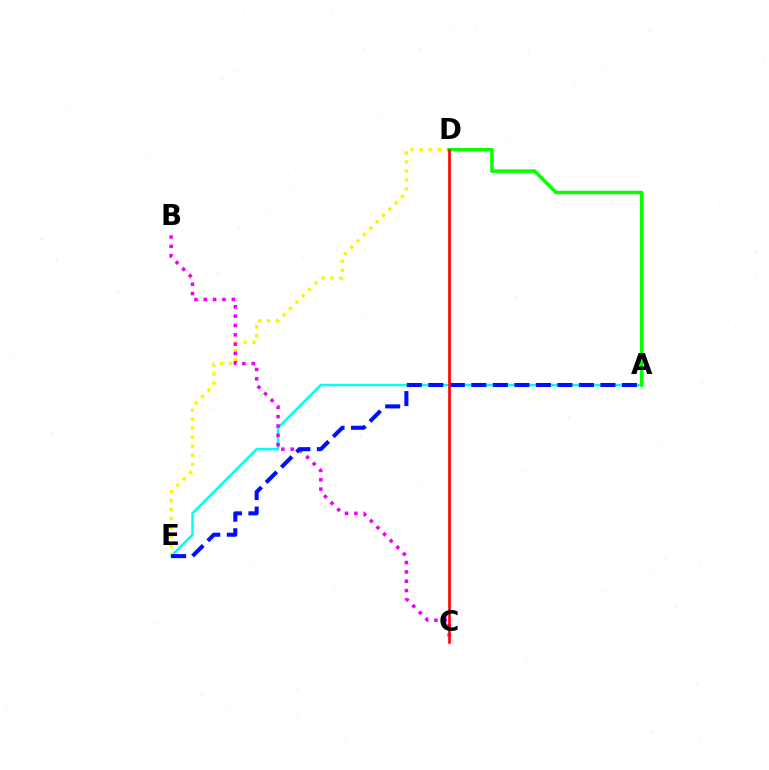{('A', 'E'): [{'color': '#00fff6', 'line_style': 'solid', 'thickness': 1.79}, {'color': '#0010ff', 'line_style': 'dashed', 'thickness': 2.92}], ('D', 'E'): [{'color': '#fcf500', 'line_style': 'dotted', 'thickness': 2.45}], ('A', 'D'): [{'color': '#08ff00', 'line_style': 'solid', 'thickness': 2.5}], ('B', 'C'): [{'color': '#ee00ff', 'line_style': 'dotted', 'thickness': 2.54}], ('C', 'D'): [{'color': '#ff0000', 'line_style': 'solid', 'thickness': 1.89}]}